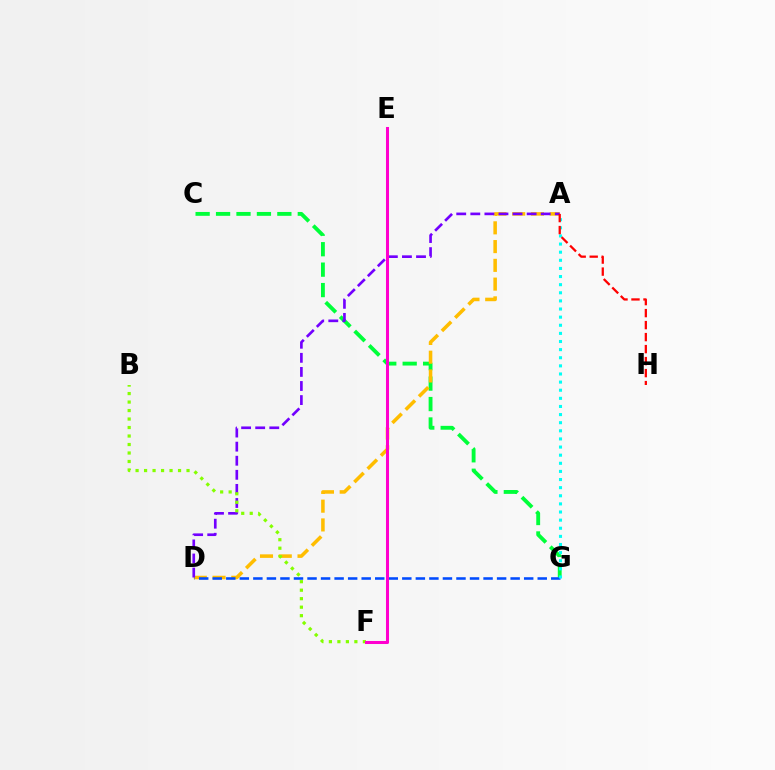{('C', 'G'): [{'color': '#00ff39', 'line_style': 'dashed', 'thickness': 2.78}], ('A', 'D'): [{'color': '#ffbd00', 'line_style': 'dashed', 'thickness': 2.55}, {'color': '#7200ff', 'line_style': 'dashed', 'thickness': 1.91}], ('B', 'F'): [{'color': '#84ff00', 'line_style': 'dotted', 'thickness': 2.31}], ('D', 'G'): [{'color': '#004bff', 'line_style': 'dashed', 'thickness': 1.84}], ('A', 'G'): [{'color': '#00fff6', 'line_style': 'dotted', 'thickness': 2.21}], ('E', 'F'): [{'color': '#ff00cf', 'line_style': 'solid', 'thickness': 2.18}], ('A', 'H'): [{'color': '#ff0000', 'line_style': 'dashed', 'thickness': 1.63}]}